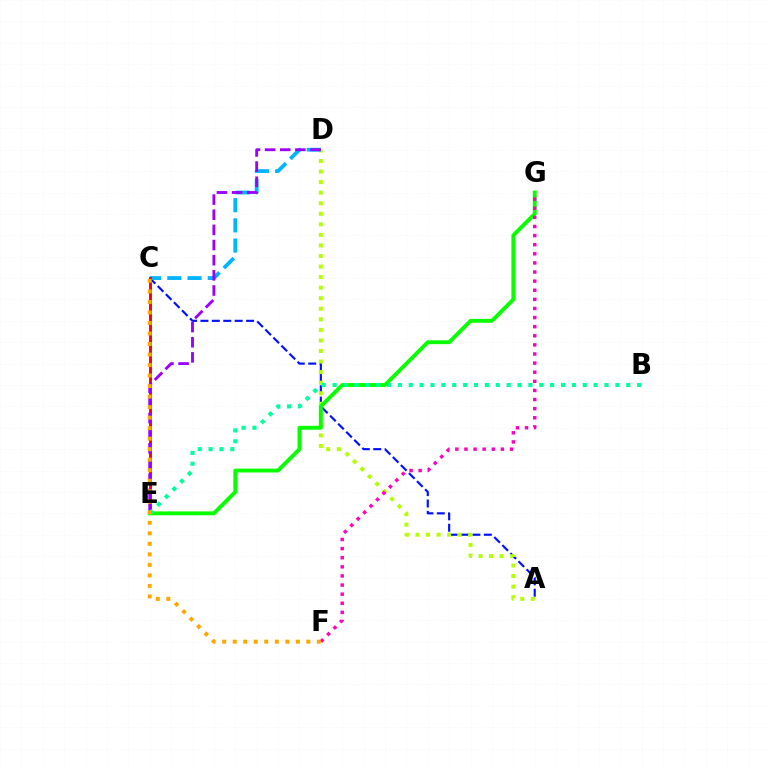{('A', 'C'): [{'color': '#0010ff', 'line_style': 'dashed', 'thickness': 1.55}], ('A', 'D'): [{'color': '#b3ff00', 'line_style': 'dotted', 'thickness': 2.87}], ('C', 'D'): [{'color': '#00b5ff', 'line_style': 'dashed', 'thickness': 2.75}], ('C', 'E'): [{'color': '#ff0000', 'line_style': 'solid', 'thickness': 2.1}], ('E', 'G'): [{'color': '#08ff00', 'line_style': 'solid', 'thickness': 2.8}], ('D', 'E'): [{'color': '#9b00ff', 'line_style': 'dashed', 'thickness': 2.06}], ('F', 'G'): [{'color': '#ff00bd', 'line_style': 'dotted', 'thickness': 2.47}], ('B', 'E'): [{'color': '#00ff9d', 'line_style': 'dotted', 'thickness': 2.96}], ('C', 'F'): [{'color': '#ffa500', 'line_style': 'dotted', 'thickness': 2.86}]}